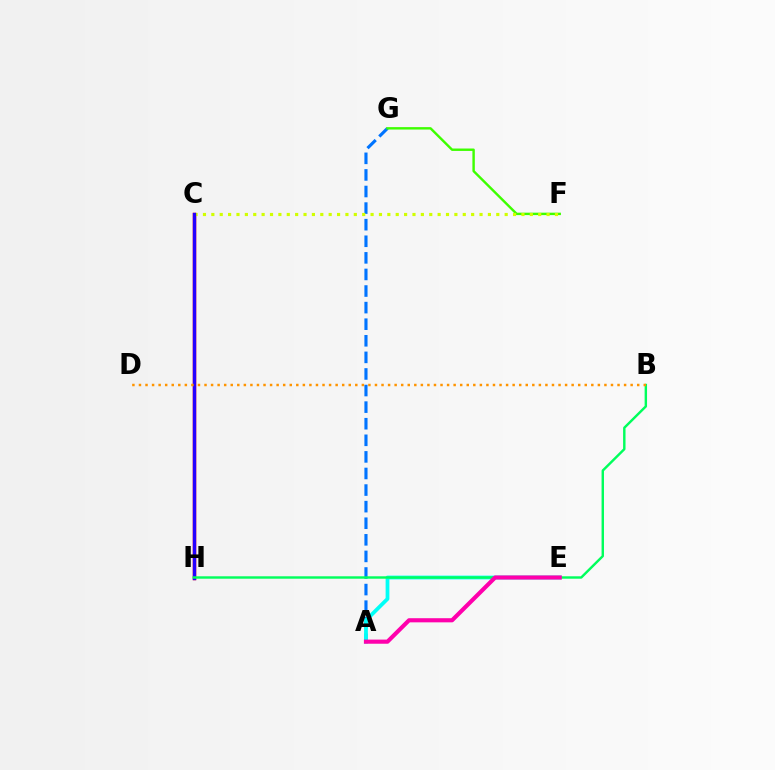{('C', 'H'): [{'color': '#ff0000', 'line_style': 'solid', 'thickness': 2.51}, {'color': '#b900ff', 'line_style': 'dashed', 'thickness': 1.83}, {'color': '#2500ff', 'line_style': 'solid', 'thickness': 2.38}], ('A', 'G'): [{'color': '#0074ff', 'line_style': 'dashed', 'thickness': 2.25}], ('F', 'G'): [{'color': '#3dff00', 'line_style': 'solid', 'thickness': 1.74}], ('C', 'F'): [{'color': '#d1ff00', 'line_style': 'dotted', 'thickness': 2.28}], ('A', 'E'): [{'color': '#00fff6', 'line_style': 'solid', 'thickness': 2.71}, {'color': '#ff00ac', 'line_style': 'solid', 'thickness': 2.98}], ('B', 'H'): [{'color': '#00ff5c', 'line_style': 'solid', 'thickness': 1.74}], ('B', 'D'): [{'color': '#ff9400', 'line_style': 'dotted', 'thickness': 1.78}]}